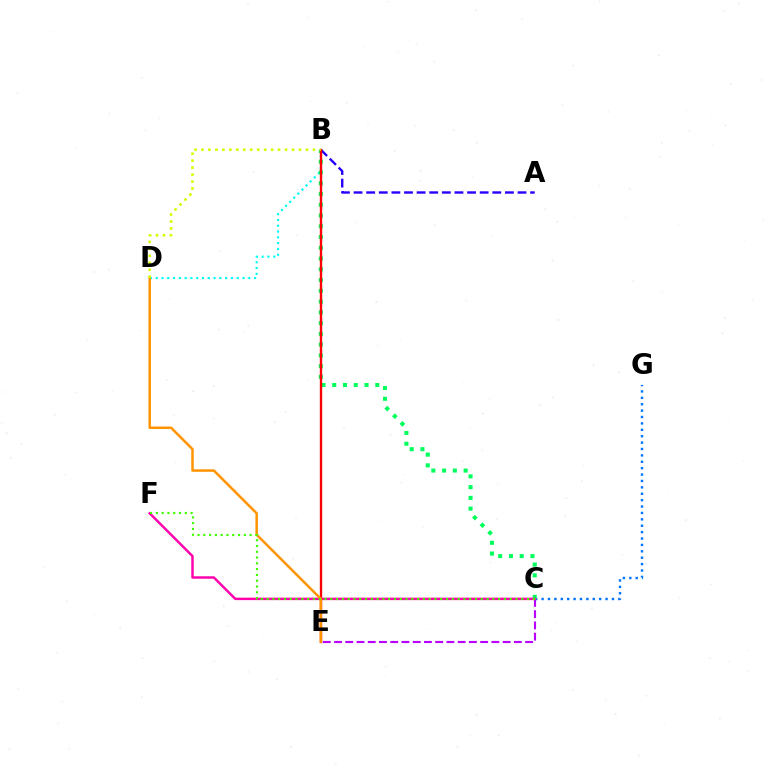{('B', 'D'): [{'color': '#00fff6', 'line_style': 'dotted', 'thickness': 1.57}, {'color': '#d1ff00', 'line_style': 'dotted', 'thickness': 1.89}], ('C', 'E'): [{'color': '#b900ff', 'line_style': 'dashed', 'thickness': 1.53}], ('C', 'G'): [{'color': '#0074ff', 'line_style': 'dotted', 'thickness': 1.74}], ('B', 'C'): [{'color': '#00ff5c', 'line_style': 'dotted', 'thickness': 2.92}], ('C', 'F'): [{'color': '#ff00ac', 'line_style': 'solid', 'thickness': 1.77}, {'color': '#3dff00', 'line_style': 'dotted', 'thickness': 1.57}], ('A', 'B'): [{'color': '#2500ff', 'line_style': 'dashed', 'thickness': 1.71}], ('B', 'E'): [{'color': '#ff0000', 'line_style': 'solid', 'thickness': 1.69}], ('D', 'E'): [{'color': '#ff9400', 'line_style': 'solid', 'thickness': 1.8}]}